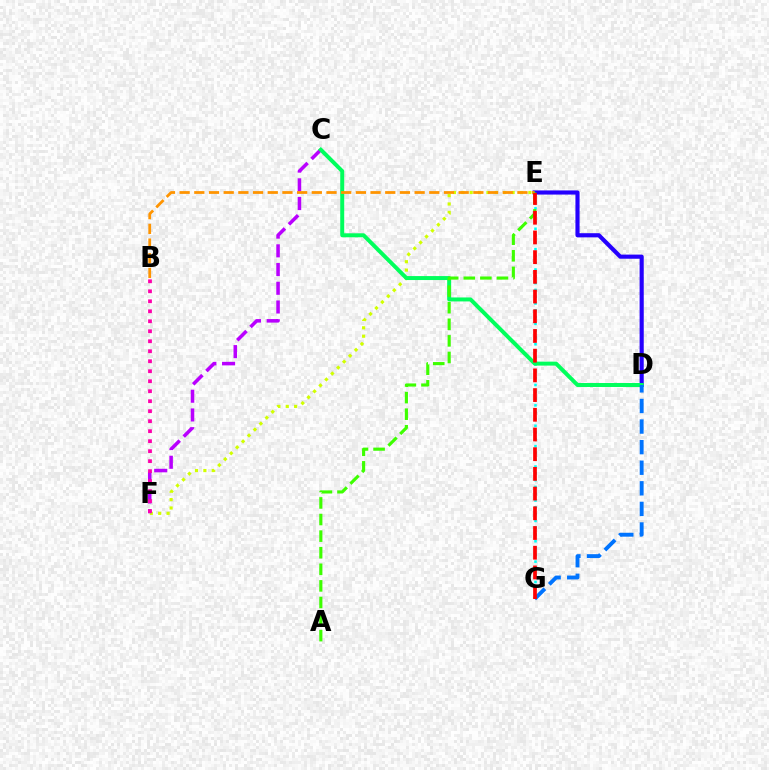{('E', 'F'): [{'color': '#d1ff00', 'line_style': 'dotted', 'thickness': 2.28}], ('C', 'F'): [{'color': '#b900ff', 'line_style': 'dashed', 'thickness': 2.54}], ('B', 'F'): [{'color': '#ff00ac', 'line_style': 'dotted', 'thickness': 2.71}], ('E', 'G'): [{'color': '#00fff6', 'line_style': 'dotted', 'thickness': 1.85}, {'color': '#ff0000', 'line_style': 'dashed', 'thickness': 2.68}], ('D', 'E'): [{'color': '#2500ff', 'line_style': 'solid', 'thickness': 2.98}], ('C', 'D'): [{'color': '#00ff5c', 'line_style': 'solid', 'thickness': 2.86}], ('B', 'E'): [{'color': '#ff9400', 'line_style': 'dashed', 'thickness': 2.0}], ('A', 'E'): [{'color': '#3dff00', 'line_style': 'dashed', 'thickness': 2.25}], ('D', 'G'): [{'color': '#0074ff', 'line_style': 'dashed', 'thickness': 2.8}]}